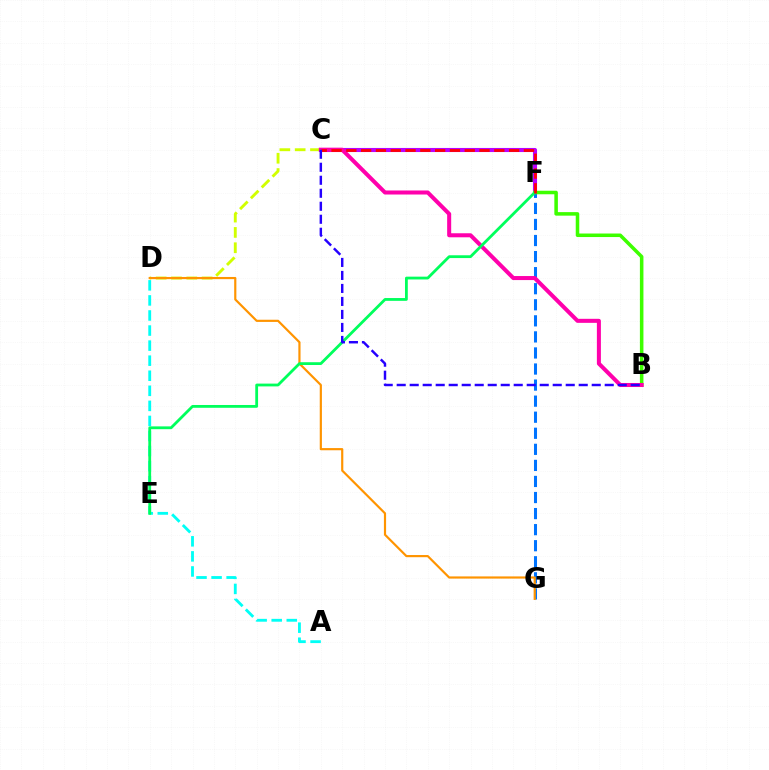{('C', 'F'): [{'color': '#b900ff', 'line_style': 'solid', 'thickness': 2.94}, {'color': '#ff0000', 'line_style': 'dashed', 'thickness': 2.01}], ('C', 'D'): [{'color': '#d1ff00', 'line_style': 'dashed', 'thickness': 2.08}], ('F', 'G'): [{'color': '#0074ff', 'line_style': 'dashed', 'thickness': 2.18}], ('A', 'D'): [{'color': '#00fff6', 'line_style': 'dashed', 'thickness': 2.05}], ('B', 'F'): [{'color': '#3dff00', 'line_style': 'solid', 'thickness': 2.54}], ('D', 'G'): [{'color': '#ff9400', 'line_style': 'solid', 'thickness': 1.57}], ('B', 'C'): [{'color': '#ff00ac', 'line_style': 'solid', 'thickness': 2.9}, {'color': '#2500ff', 'line_style': 'dashed', 'thickness': 1.77}], ('E', 'F'): [{'color': '#00ff5c', 'line_style': 'solid', 'thickness': 2.02}]}